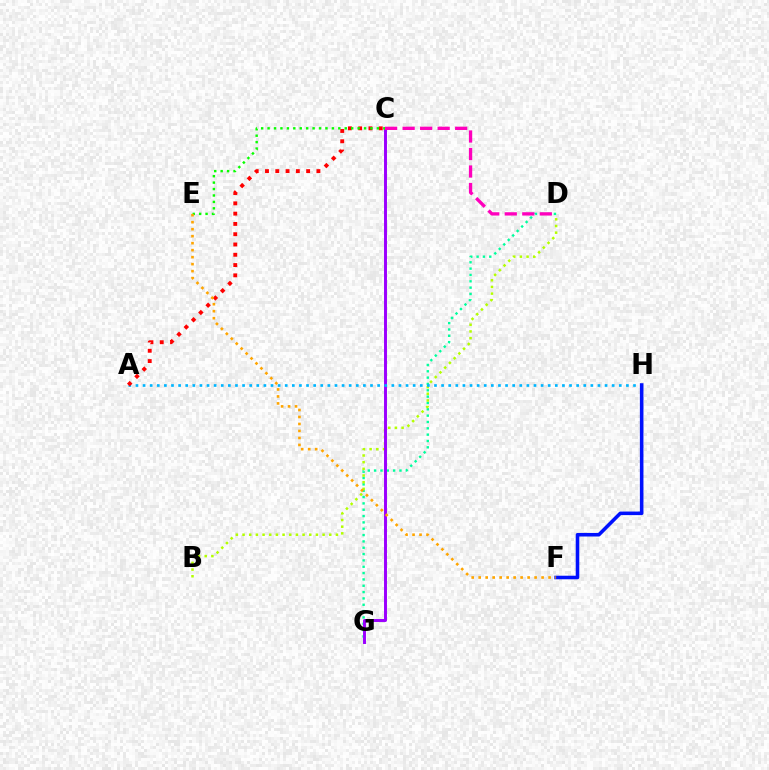{('D', 'G'): [{'color': '#00ff9d', 'line_style': 'dotted', 'thickness': 1.72}], ('B', 'D'): [{'color': '#b3ff00', 'line_style': 'dotted', 'thickness': 1.81}], ('C', 'G'): [{'color': '#9b00ff', 'line_style': 'solid', 'thickness': 2.13}], ('A', 'H'): [{'color': '#00b5ff', 'line_style': 'dotted', 'thickness': 1.93}], ('C', 'D'): [{'color': '#ff00bd', 'line_style': 'dashed', 'thickness': 2.38}], ('F', 'H'): [{'color': '#0010ff', 'line_style': 'solid', 'thickness': 2.57}], ('A', 'C'): [{'color': '#ff0000', 'line_style': 'dotted', 'thickness': 2.79}], ('C', 'E'): [{'color': '#08ff00', 'line_style': 'dotted', 'thickness': 1.75}], ('E', 'F'): [{'color': '#ffa500', 'line_style': 'dotted', 'thickness': 1.9}]}